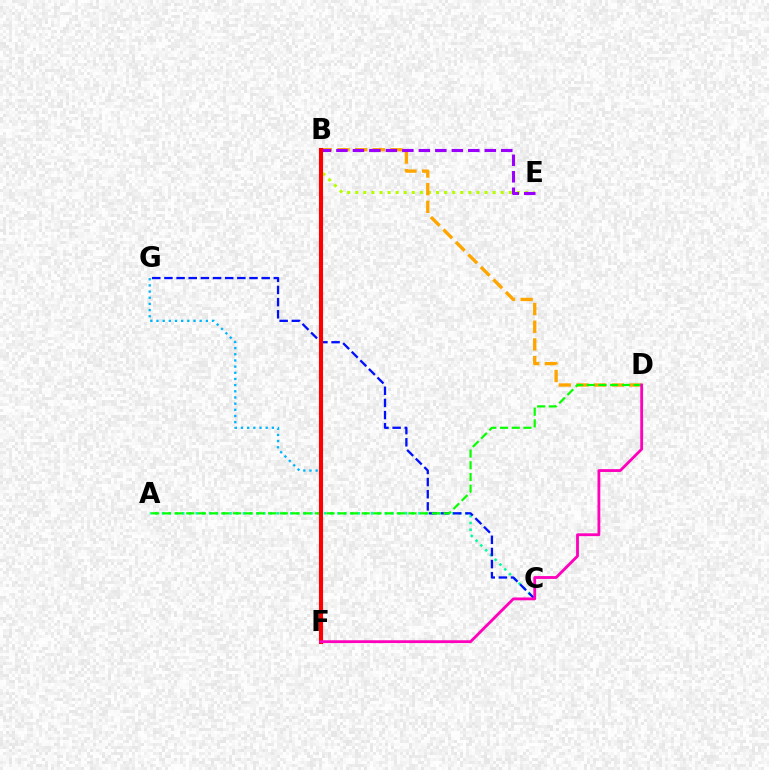{('B', 'E'): [{'color': '#b3ff00', 'line_style': 'dotted', 'thickness': 2.2}, {'color': '#9b00ff', 'line_style': 'dashed', 'thickness': 2.24}], ('A', 'C'): [{'color': '#00ff9d', 'line_style': 'dotted', 'thickness': 1.83}], ('B', 'D'): [{'color': '#ffa500', 'line_style': 'dashed', 'thickness': 2.4}], ('F', 'G'): [{'color': '#00b5ff', 'line_style': 'dotted', 'thickness': 1.68}], ('C', 'G'): [{'color': '#0010ff', 'line_style': 'dashed', 'thickness': 1.65}], ('A', 'D'): [{'color': '#08ff00', 'line_style': 'dashed', 'thickness': 1.59}], ('B', 'F'): [{'color': '#ff0000', 'line_style': 'solid', 'thickness': 2.95}], ('D', 'F'): [{'color': '#ff00bd', 'line_style': 'solid', 'thickness': 2.03}]}